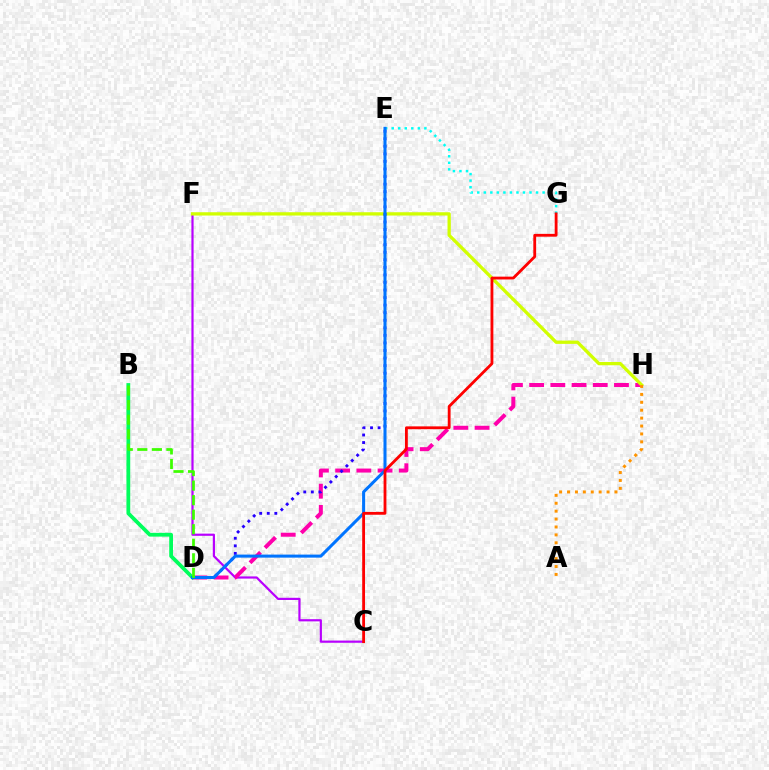{('C', 'F'): [{'color': '#b900ff', 'line_style': 'solid', 'thickness': 1.58}], ('D', 'H'): [{'color': '#ff00ac', 'line_style': 'dashed', 'thickness': 2.88}], ('F', 'H'): [{'color': '#d1ff00', 'line_style': 'solid', 'thickness': 2.38}], ('E', 'G'): [{'color': '#00fff6', 'line_style': 'dotted', 'thickness': 1.78}], ('B', 'D'): [{'color': '#00ff5c', 'line_style': 'solid', 'thickness': 2.72}, {'color': '#3dff00', 'line_style': 'dashed', 'thickness': 1.98}], ('D', 'E'): [{'color': '#2500ff', 'line_style': 'dotted', 'thickness': 2.05}, {'color': '#0074ff', 'line_style': 'solid', 'thickness': 2.19}], ('A', 'H'): [{'color': '#ff9400', 'line_style': 'dotted', 'thickness': 2.15}], ('C', 'G'): [{'color': '#ff0000', 'line_style': 'solid', 'thickness': 2.03}]}